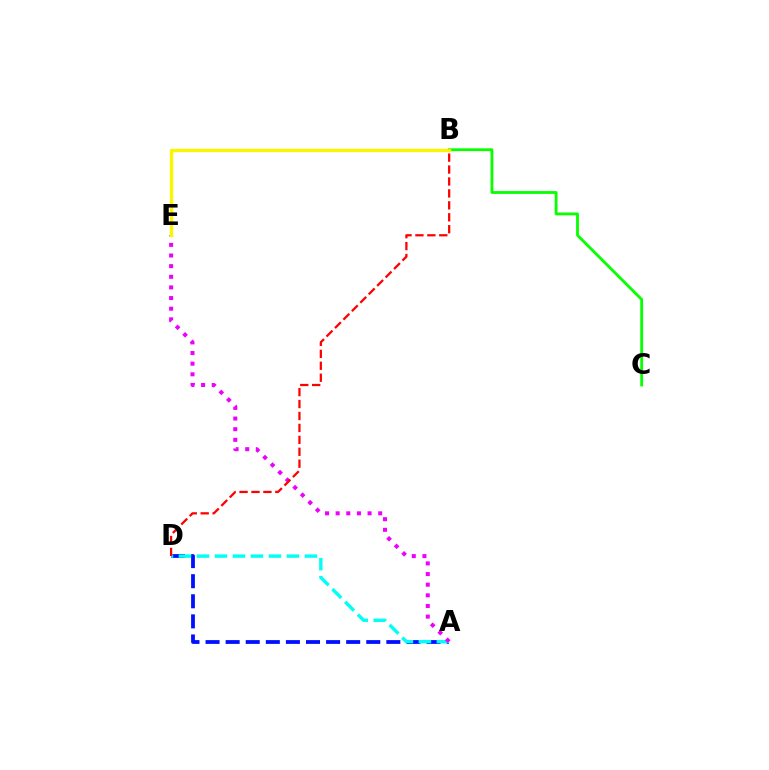{('A', 'D'): [{'color': '#0010ff', 'line_style': 'dashed', 'thickness': 2.73}, {'color': '#00fff6', 'line_style': 'dashed', 'thickness': 2.44}], ('A', 'E'): [{'color': '#ee00ff', 'line_style': 'dotted', 'thickness': 2.89}], ('B', 'C'): [{'color': '#08ff00', 'line_style': 'solid', 'thickness': 2.04}], ('B', 'E'): [{'color': '#fcf500', 'line_style': 'solid', 'thickness': 2.43}], ('B', 'D'): [{'color': '#ff0000', 'line_style': 'dashed', 'thickness': 1.62}]}